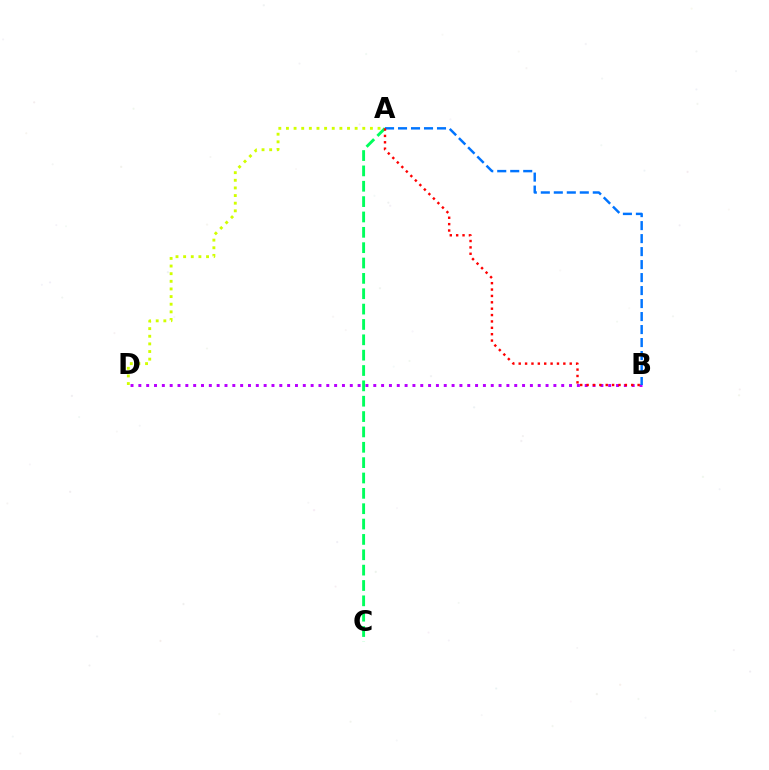{('B', 'D'): [{'color': '#b900ff', 'line_style': 'dotted', 'thickness': 2.13}], ('A', 'C'): [{'color': '#00ff5c', 'line_style': 'dashed', 'thickness': 2.09}], ('A', 'B'): [{'color': '#0074ff', 'line_style': 'dashed', 'thickness': 1.77}, {'color': '#ff0000', 'line_style': 'dotted', 'thickness': 1.73}], ('A', 'D'): [{'color': '#d1ff00', 'line_style': 'dotted', 'thickness': 2.07}]}